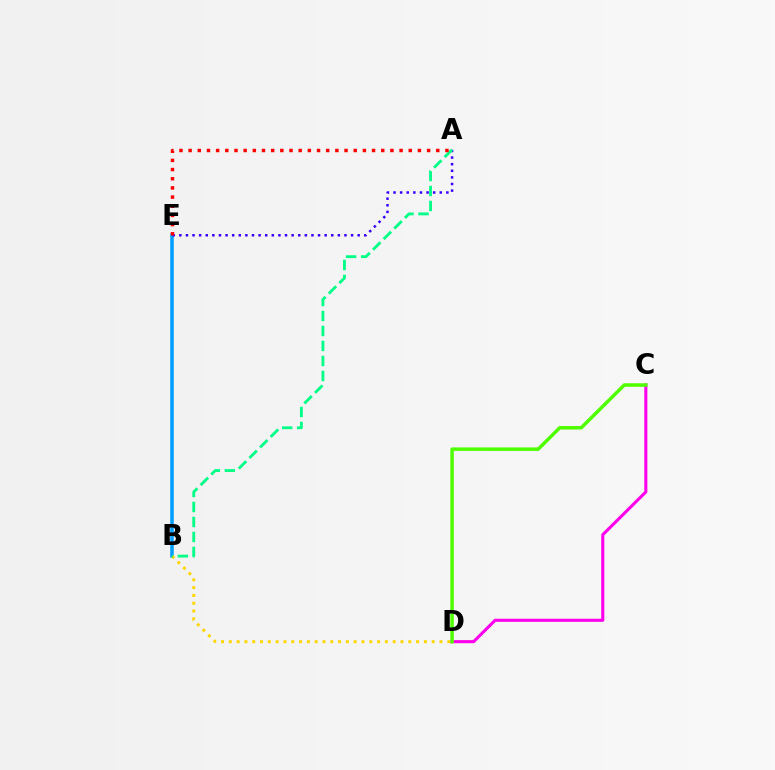{('B', 'E'): [{'color': '#009eff', 'line_style': 'solid', 'thickness': 2.55}], ('B', 'D'): [{'color': '#ffd500', 'line_style': 'dotted', 'thickness': 2.12}], ('A', 'E'): [{'color': '#3700ff', 'line_style': 'dotted', 'thickness': 1.79}, {'color': '#ff0000', 'line_style': 'dotted', 'thickness': 2.49}], ('A', 'B'): [{'color': '#00ff86', 'line_style': 'dashed', 'thickness': 2.04}], ('C', 'D'): [{'color': '#ff00ed', 'line_style': 'solid', 'thickness': 2.22}, {'color': '#4fff00', 'line_style': 'solid', 'thickness': 2.52}]}